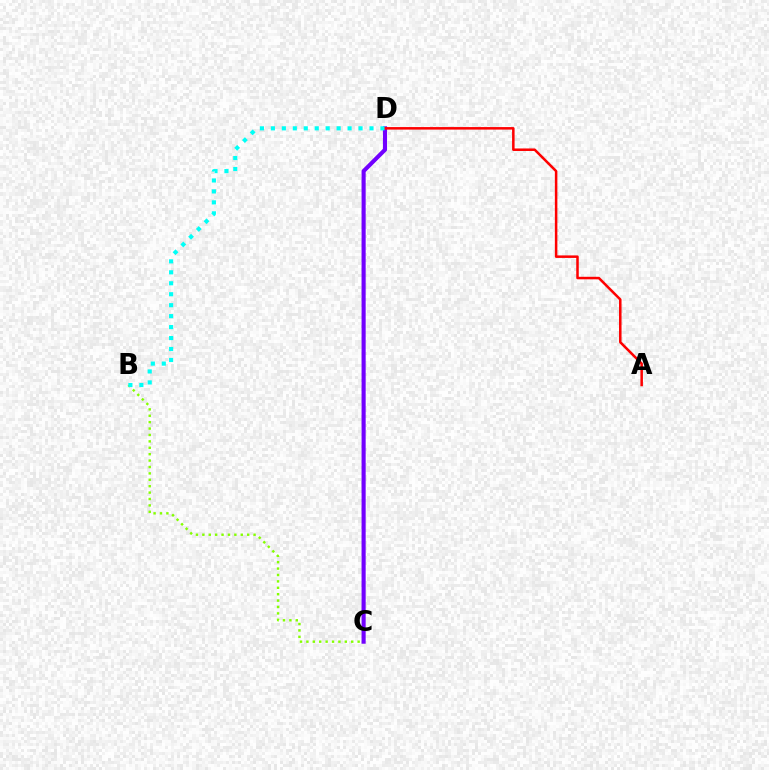{('C', 'D'): [{'color': '#7200ff', 'line_style': 'solid', 'thickness': 2.95}], ('A', 'D'): [{'color': '#ff0000', 'line_style': 'solid', 'thickness': 1.81}], ('B', 'C'): [{'color': '#84ff00', 'line_style': 'dotted', 'thickness': 1.74}], ('B', 'D'): [{'color': '#00fff6', 'line_style': 'dotted', 'thickness': 2.98}]}